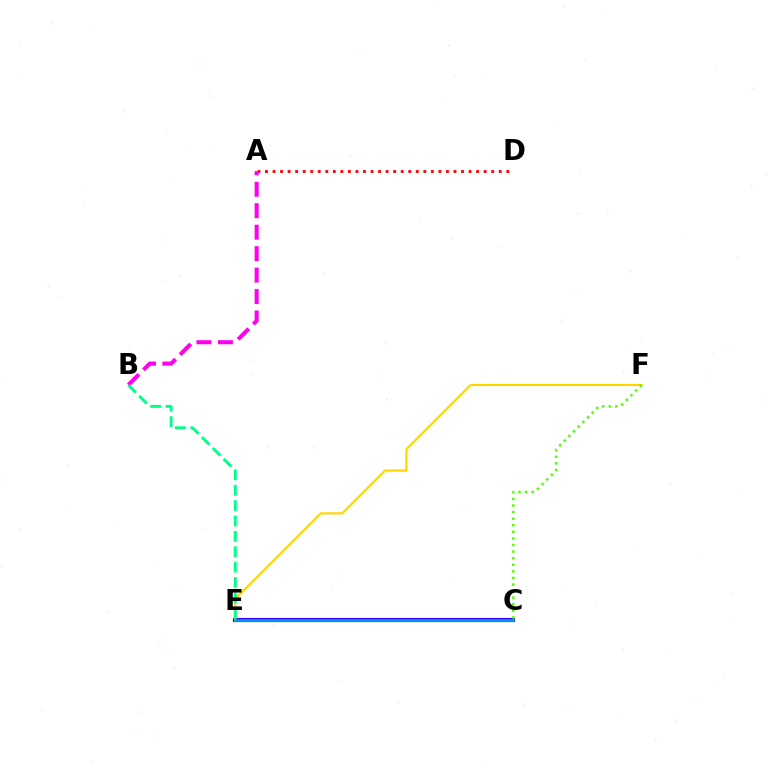{('A', 'D'): [{'color': '#ff0000', 'line_style': 'dotted', 'thickness': 2.05}], ('C', 'E'): [{'color': '#3700ff', 'line_style': 'solid', 'thickness': 2.99}, {'color': '#009eff', 'line_style': 'solid', 'thickness': 1.81}], ('A', 'B'): [{'color': '#ff00ed', 'line_style': 'dashed', 'thickness': 2.92}], ('E', 'F'): [{'color': '#ffd500', 'line_style': 'solid', 'thickness': 1.54}], ('B', 'E'): [{'color': '#00ff86', 'line_style': 'dashed', 'thickness': 2.09}], ('C', 'F'): [{'color': '#4fff00', 'line_style': 'dotted', 'thickness': 1.79}]}